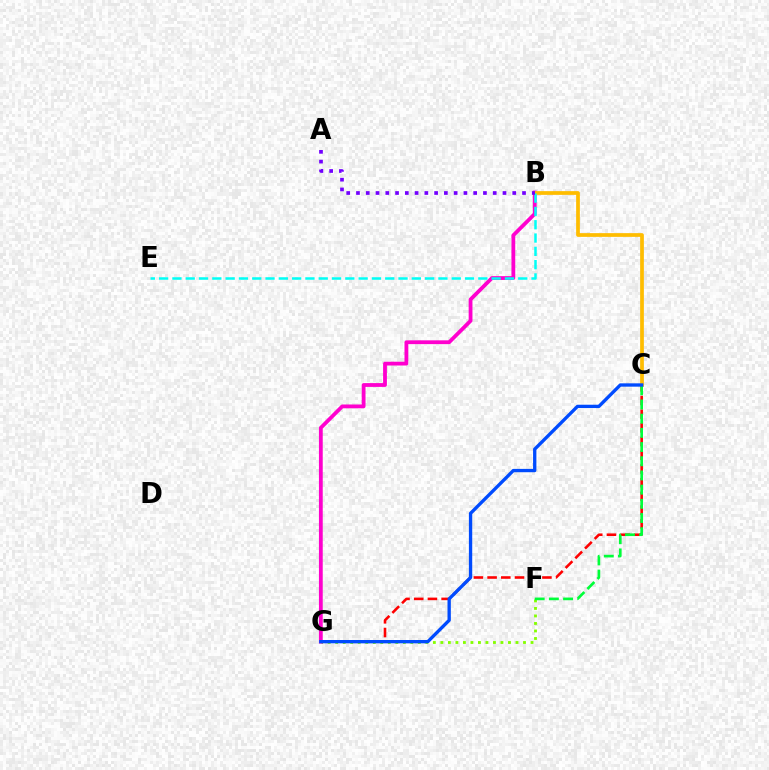{('F', 'G'): [{'color': '#84ff00', 'line_style': 'dotted', 'thickness': 2.04}], ('B', 'G'): [{'color': '#ff00cf', 'line_style': 'solid', 'thickness': 2.73}], ('B', 'C'): [{'color': '#ffbd00', 'line_style': 'solid', 'thickness': 2.68}], ('C', 'G'): [{'color': '#ff0000', 'line_style': 'dashed', 'thickness': 1.86}, {'color': '#004bff', 'line_style': 'solid', 'thickness': 2.4}], ('C', 'F'): [{'color': '#00ff39', 'line_style': 'dashed', 'thickness': 1.93}], ('B', 'E'): [{'color': '#00fff6', 'line_style': 'dashed', 'thickness': 1.81}], ('A', 'B'): [{'color': '#7200ff', 'line_style': 'dotted', 'thickness': 2.65}]}